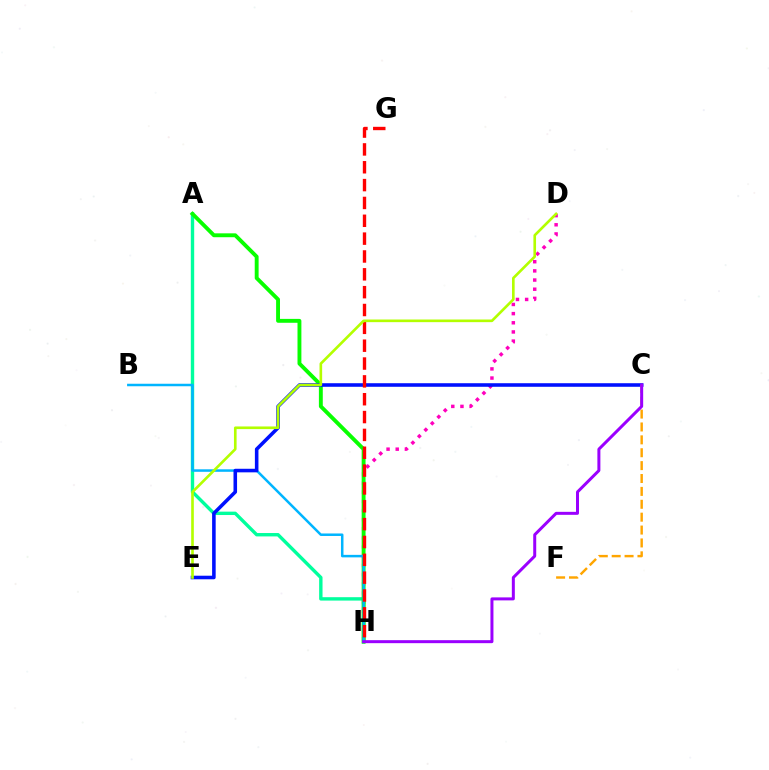{('D', 'H'): [{'color': '#ff00bd', 'line_style': 'dotted', 'thickness': 2.49}], ('A', 'H'): [{'color': '#00ff9d', 'line_style': 'solid', 'thickness': 2.44}, {'color': '#08ff00', 'line_style': 'solid', 'thickness': 2.8}], ('B', 'H'): [{'color': '#00b5ff', 'line_style': 'solid', 'thickness': 1.8}], ('C', 'E'): [{'color': '#0010ff', 'line_style': 'solid', 'thickness': 2.57}], ('G', 'H'): [{'color': '#ff0000', 'line_style': 'dashed', 'thickness': 2.42}], ('C', 'F'): [{'color': '#ffa500', 'line_style': 'dashed', 'thickness': 1.75}], ('C', 'H'): [{'color': '#9b00ff', 'line_style': 'solid', 'thickness': 2.16}], ('D', 'E'): [{'color': '#b3ff00', 'line_style': 'solid', 'thickness': 1.9}]}